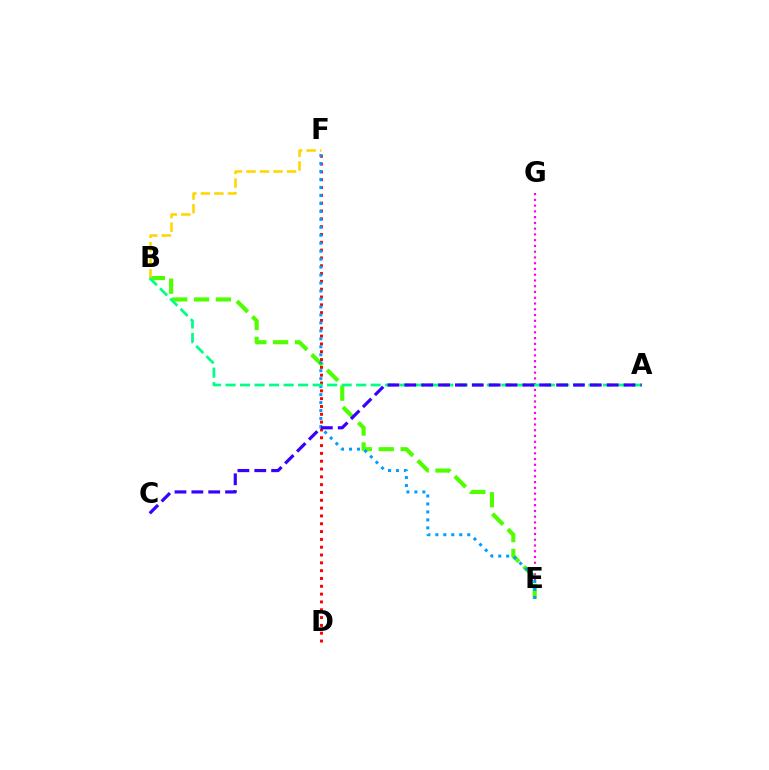{('E', 'G'): [{'color': '#ff00ed', 'line_style': 'dotted', 'thickness': 1.57}], ('B', 'E'): [{'color': '#4fff00', 'line_style': 'dashed', 'thickness': 2.97}], ('B', 'F'): [{'color': '#ffd500', 'line_style': 'dashed', 'thickness': 1.84}], ('D', 'F'): [{'color': '#ff0000', 'line_style': 'dotted', 'thickness': 2.12}], ('E', 'F'): [{'color': '#009eff', 'line_style': 'dotted', 'thickness': 2.17}], ('A', 'B'): [{'color': '#00ff86', 'line_style': 'dashed', 'thickness': 1.97}], ('A', 'C'): [{'color': '#3700ff', 'line_style': 'dashed', 'thickness': 2.29}]}